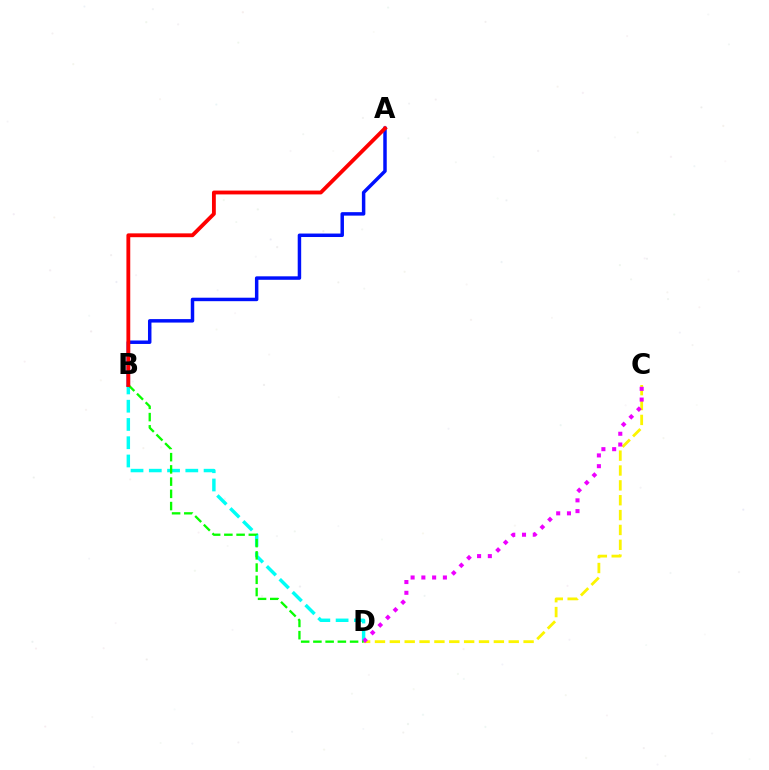{('C', 'D'): [{'color': '#fcf500', 'line_style': 'dashed', 'thickness': 2.02}, {'color': '#ee00ff', 'line_style': 'dotted', 'thickness': 2.92}], ('B', 'D'): [{'color': '#00fff6', 'line_style': 'dashed', 'thickness': 2.48}, {'color': '#08ff00', 'line_style': 'dashed', 'thickness': 1.66}], ('A', 'B'): [{'color': '#0010ff', 'line_style': 'solid', 'thickness': 2.5}, {'color': '#ff0000', 'line_style': 'solid', 'thickness': 2.76}]}